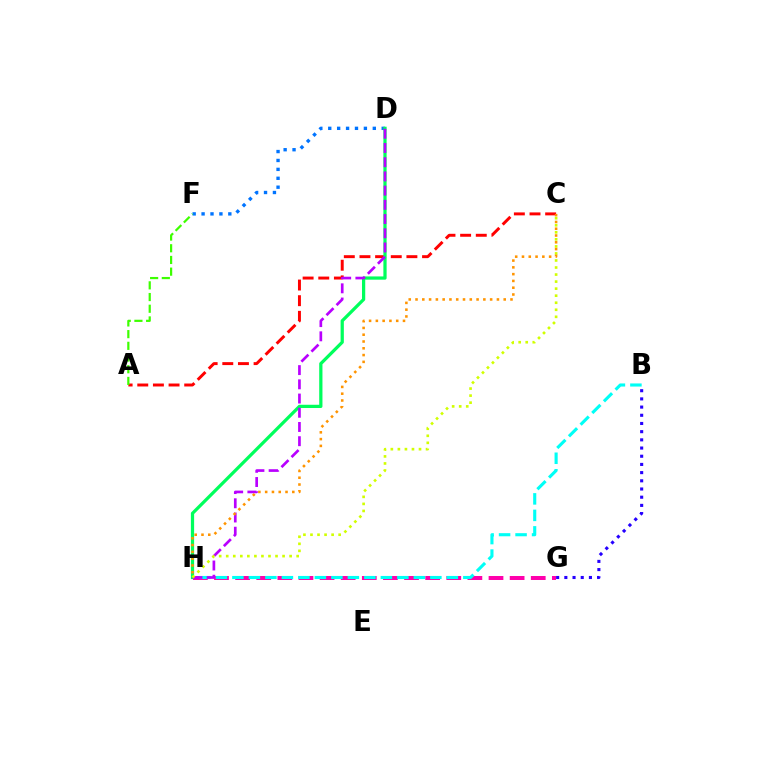{('G', 'H'): [{'color': '#ff00ac', 'line_style': 'dashed', 'thickness': 2.87}], ('D', 'F'): [{'color': '#0074ff', 'line_style': 'dotted', 'thickness': 2.42}], ('A', 'C'): [{'color': '#ff0000', 'line_style': 'dashed', 'thickness': 2.13}], ('B', 'G'): [{'color': '#2500ff', 'line_style': 'dotted', 'thickness': 2.23}], ('B', 'H'): [{'color': '#00fff6', 'line_style': 'dashed', 'thickness': 2.24}], ('D', 'H'): [{'color': '#00ff5c', 'line_style': 'solid', 'thickness': 2.34}, {'color': '#b900ff', 'line_style': 'dashed', 'thickness': 1.93}], ('C', 'H'): [{'color': '#d1ff00', 'line_style': 'dotted', 'thickness': 1.91}, {'color': '#ff9400', 'line_style': 'dotted', 'thickness': 1.84}], ('A', 'F'): [{'color': '#3dff00', 'line_style': 'dashed', 'thickness': 1.59}]}